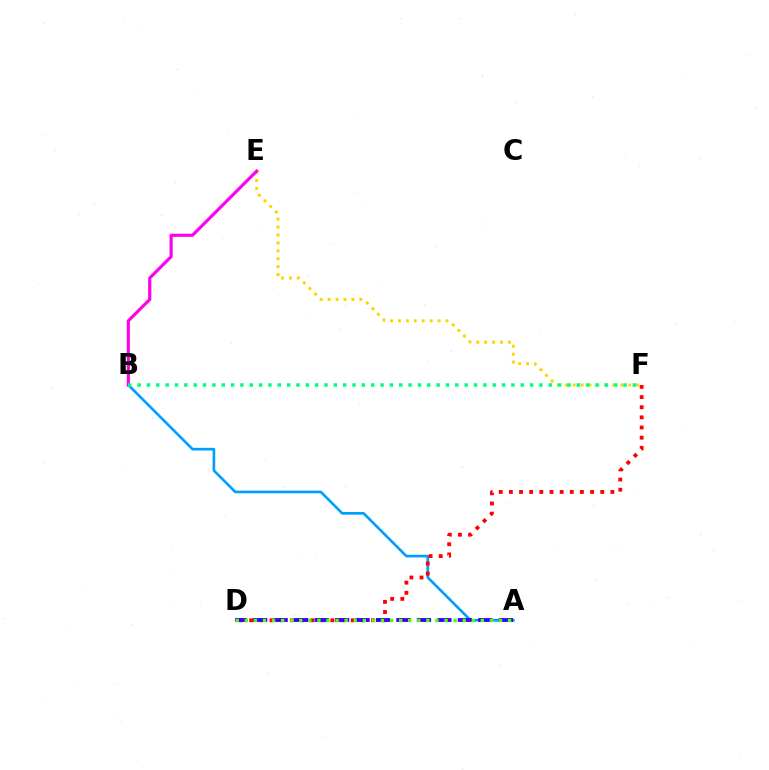{('E', 'F'): [{'color': '#ffd500', 'line_style': 'dotted', 'thickness': 2.15}], ('A', 'B'): [{'color': '#009eff', 'line_style': 'solid', 'thickness': 1.91}], ('B', 'E'): [{'color': '#ff00ed', 'line_style': 'solid', 'thickness': 2.26}], ('D', 'F'): [{'color': '#ff0000', 'line_style': 'dotted', 'thickness': 2.76}], ('A', 'D'): [{'color': '#3700ff', 'line_style': 'dashed', 'thickness': 2.78}, {'color': '#4fff00', 'line_style': 'dotted', 'thickness': 2.47}], ('B', 'F'): [{'color': '#00ff86', 'line_style': 'dotted', 'thickness': 2.54}]}